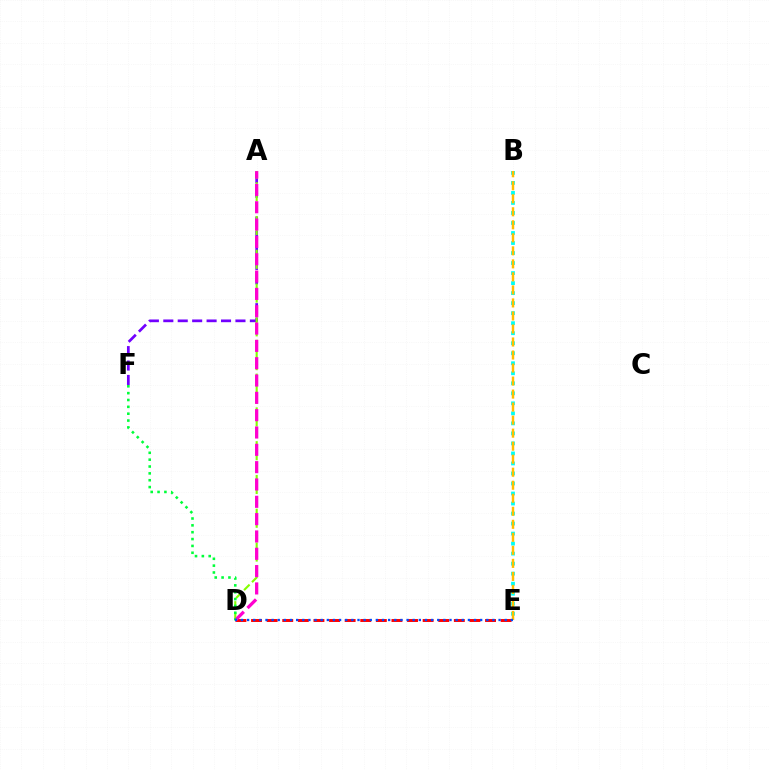{('D', 'E'): [{'color': '#ff0000', 'line_style': 'dashed', 'thickness': 2.12}, {'color': '#004bff', 'line_style': 'dotted', 'thickness': 1.67}], ('A', 'F'): [{'color': '#7200ff', 'line_style': 'dashed', 'thickness': 1.96}], ('B', 'E'): [{'color': '#00fff6', 'line_style': 'dotted', 'thickness': 2.72}, {'color': '#ffbd00', 'line_style': 'dashed', 'thickness': 1.77}], ('A', 'D'): [{'color': '#84ff00', 'line_style': 'dashed', 'thickness': 1.53}, {'color': '#ff00cf', 'line_style': 'dashed', 'thickness': 2.35}], ('D', 'F'): [{'color': '#00ff39', 'line_style': 'dotted', 'thickness': 1.86}]}